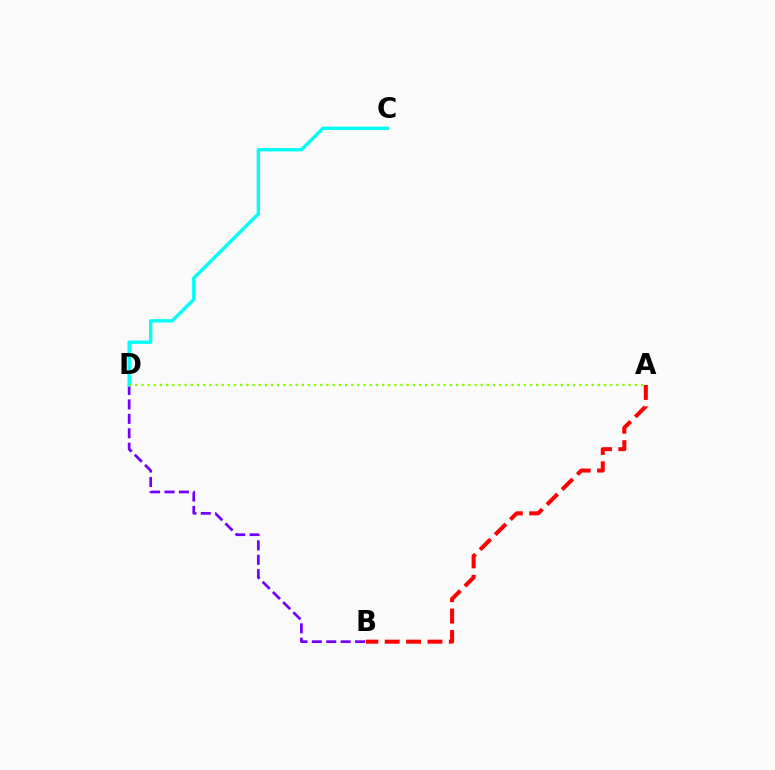{('B', 'D'): [{'color': '#7200ff', 'line_style': 'dashed', 'thickness': 1.96}], ('A', 'B'): [{'color': '#ff0000', 'line_style': 'dashed', 'thickness': 2.9}], ('C', 'D'): [{'color': '#00fff6', 'line_style': 'solid', 'thickness': 2.43}], ('A', 'D'): [{'color': '#84ff00', 'line_style': 'dotted', 'thickness': 1.68}]}